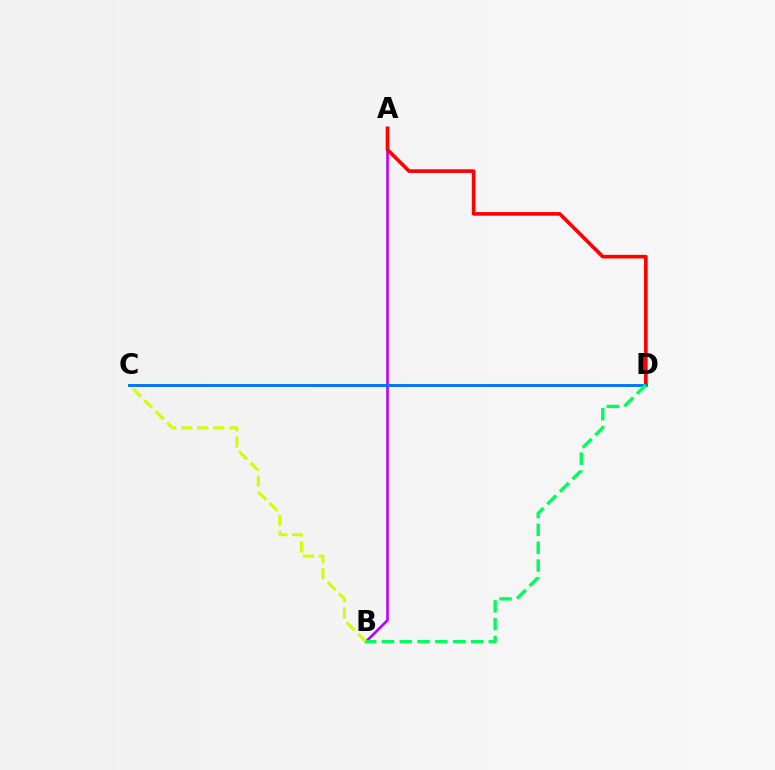{('A', 'B'): [{'color': '#b900ff', 'line_style': 'solid', 'thickness': 1.89}], ('B', 'C'): [{'color': '#d1ff00', 'line_style': 'dashed', 'thickness': 2.18}], ('A', 'D'): [{'color': '#ff0000', 'line_style': 'solid', 'thickness': 2.62}], ('C', 'D'): [{'color': '#0074ff', 'line_style': 'solid', 'thickness': 2.09}], ('B', 'D'): [{'color': '#00ff5c', 'line_style': 'dashed', 'thickness': 2.42}]}